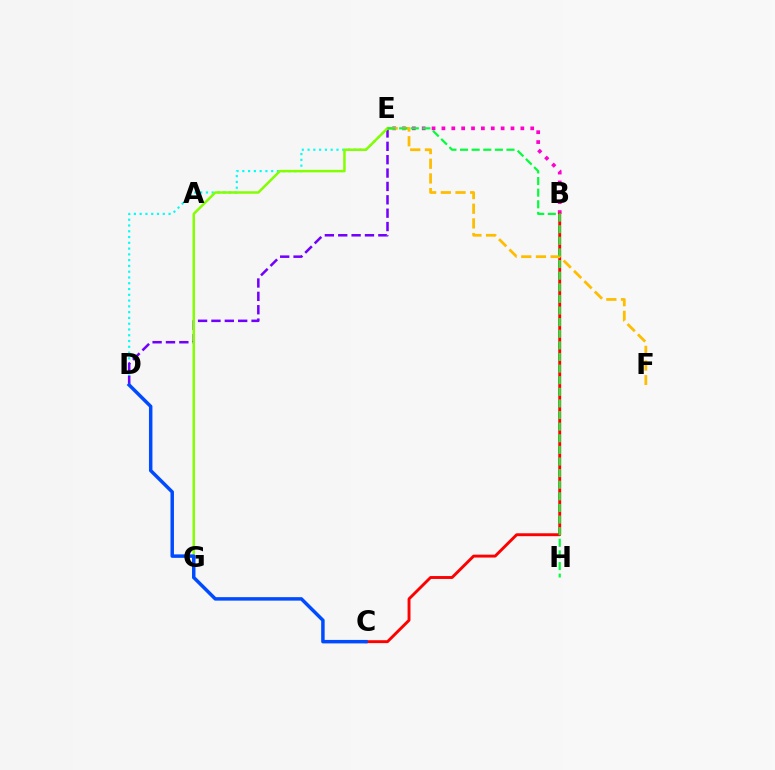{('D', 'E'): [{'color': '#00fff6', 'line_style': 'dotted', 'thickness': 1.57}, {'color': '#7200ff', 'line_style': 'dashed', 'thickness': 1.82}], ('E', 'G'): [{'color': '#84ff00', 'line_style': 'solid', 'thickness': 1.8}], ('B', 'E'): [{'color': '#ff00cf', 'line_style': 'dotted', 'thickness': 2.68}], ('B', 'C'): [{'color': '#ff0000', 'line_style': 'solid', 'thickness': 2.09}], ('E', 'F'): [{'color': '#ffbd00', 'line_style': 'dashed', 'thickness': 1.99}], ('E', 'H'): [{'color': '#00ff39', 'line_style': 'dashed', 'thickness': 1.58}], ('C', 'D'): [{'color': '#004bff', 'line_style': 'solid', 'thickness': 2.5}]}